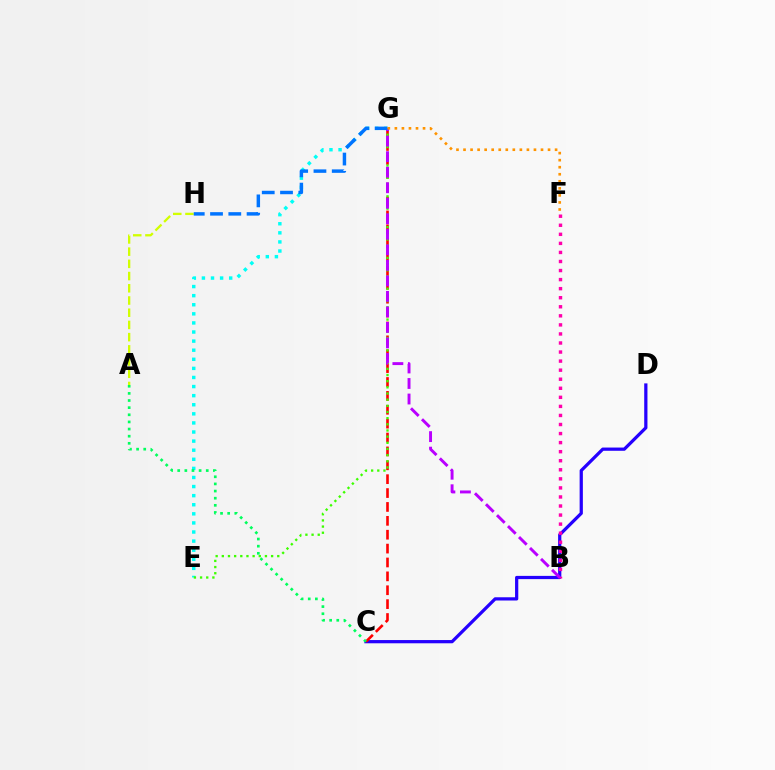{('C', 'D'): [{'color': '#2500ff', 'line_style': 'solid', 'thickness': 2.33}], ('E', 'G'): [{'color': '#00fff6', 'line_style': 'dotted', 'thickness': 2.47}, {'color': '#3dff00', 'line_style': 'dotted', 'thickness': 1.67}], ('C', 'G'): [{'color': '#ff0000', 'line_style': 'dashed', 'thickness': 1.89}], ('A', 'H'): [{'color': '#d1ff00', 'line_style': 'dashed', 'thickness': 1.66}], ('B', 'F'): [{'color': '#ff00ac', 'line_style': 'dotted', 'thickness': 2.46}], ('B', 'G'): [{'color': '#b900ff', 'line_style': 'dashed', 'thickness': 2.11}], ('A', 'C'): [{'color': '#00ff5c', 'line_style': 'dotted', 'thickness': 1.94}], ('G', 'H'): [{'color': '#0074ff', 'line_style': 'dashed', 'thickness': 2.48}], ('F', 'G'): [{'color': '#ff9400', 'line_style': 'dotted', 'thickness': 1.91}]}